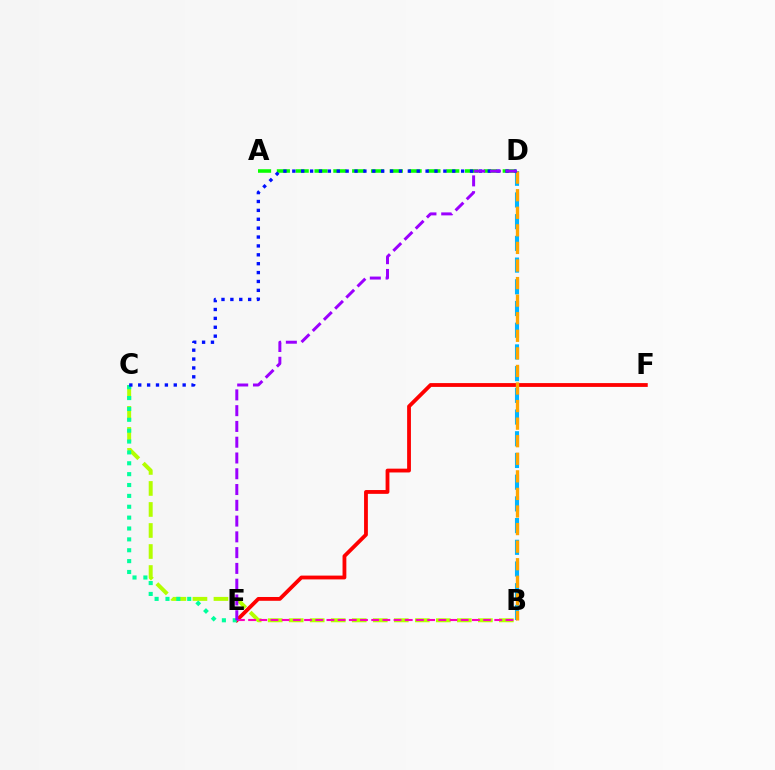{('E', 'F'): [{'color': '#ff0000', 'line_style': 'solid', 'thickness': 2.74}], ('B', 'D'): [{'color': '#00b5ff', 'line_style': 'dashed', 'thickness': 2.95}, {'color': '#ffa500', 'line_style': 'dashed', 'thickness': 2.39}], ('B', 'C'): [{'color': '#b3ff00', 'line_style': 'dashed', 'thickness': 2.85}], ('B', 'E'): [{'color': '#ff00bd', 'line_style': 'dashed', 'thickness': 1.52}], ('A', 'D'): [{'color': '#08ff00', 'line_style': 'dashed', 'thickness': 2.56}], ('C', 'E'): [{'color': '#00ff9d', 'line_style': 'dotted', 'thickness': 2.95}], ('C', 'D'): [{'color': '#0010ff', 'line_style': 'dotted', 'thickness': 2.41}], ('D', 'E'): [{'color': '#9b00ff', 'line_style': 'dashed', 'thickness': 2.14}]}